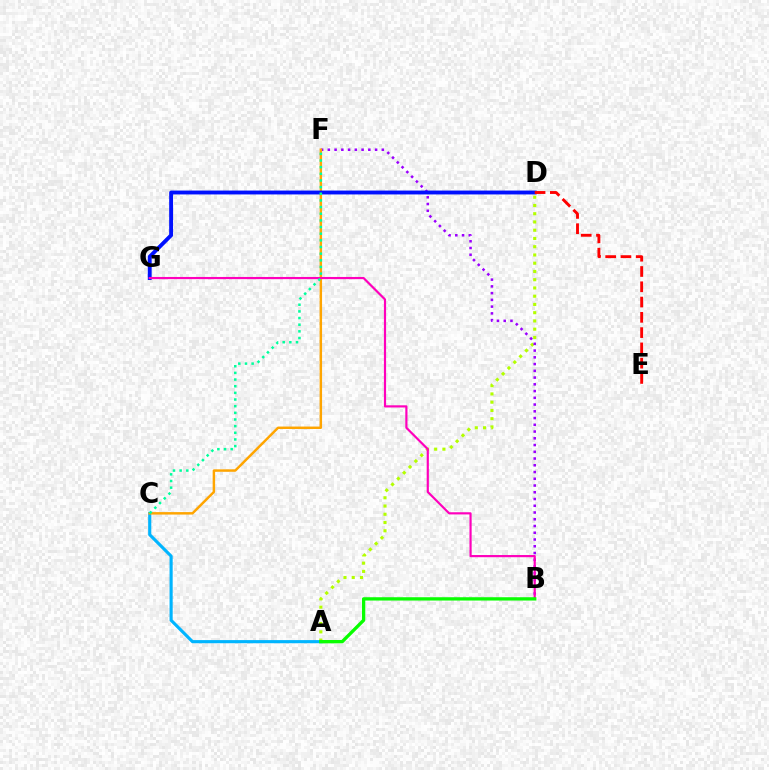{('A', 'D'): [{'color': '#b3ff00', 'line_style': 'dotted', 'thickness': 2.24}], ('B', 'F'): [{'color': '#9b00ff', 'line_style': 'dotted', 'thickness': 1.83}], ('A', 'C'): [{'color': '#00b5ff', 'line_style': 'solid', 'thickness': 2.25}], ('C', 'F'): [{'color': '#ffa500', 'line_style': 'solid', 'thickness': 1.77}, {'color': '#00ff9d', 'line_style': 'dotted', 'thickness': 1.81}], ('D', 'G'): [{'color': '#0010ff', 'line_style': 'solid', 'thickness': 2.79}], ('D', 'E'): [{'color': '#ff0000', 'line_style': 'dashed', 'thickness': 2.08}], ('B', 'G'): [{'color': '#ff00bd', 'line_style': 'solid', 'thickness': 1.57}], ('A', 'B'): [{'color': '#08ff00', 'line_style': 'solid', 'thickness': 2.38}]}